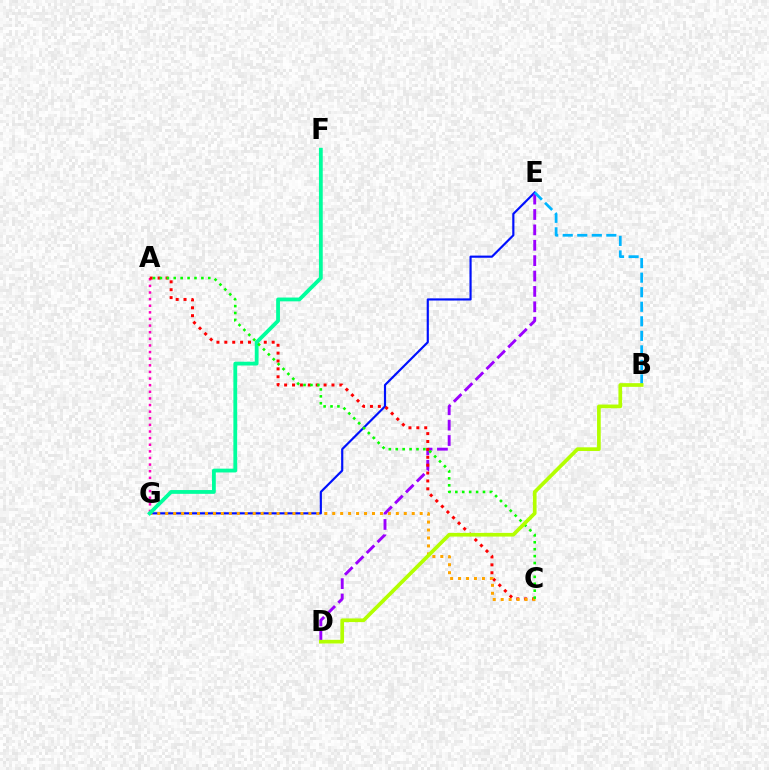{('E', 'G'): [{'color': '#0010ff', 'line_style': 'solid', 'thickness': 1.56}], ('A', 'G'): [{'color': '#ff00bd', 'line_style': 'dotted', 'thickness': 1.8}], ('D', 'E'): [{'color': '#9b00ff', 'line_style': 'dashed', 'thickness': 2.09}], ('B', 'E'): [{'color': '#00b5ff', 'line_style': 'dashed', 'thickness': 1.98}], ('A', 'C'): [{'color': '#ff0000', 'line_style': 'dotted', 'thickness': 2.14}, {'color': '#08ff00', 'line_style': 'dotted', 'thickness': 1.88}], ('C', 'G'): [{'color': '#ffa500', 'line_style': 'dotted', 'thickness': 2.16}], ('F', 'G'): [{'color': '#00ff9d', 'line_style': 'solid', 'thickness': 2.74}], ('B', 'D'): [{'color': '#b3ff00', 'line_style': 'solid', 'thickness': 2.66}]}